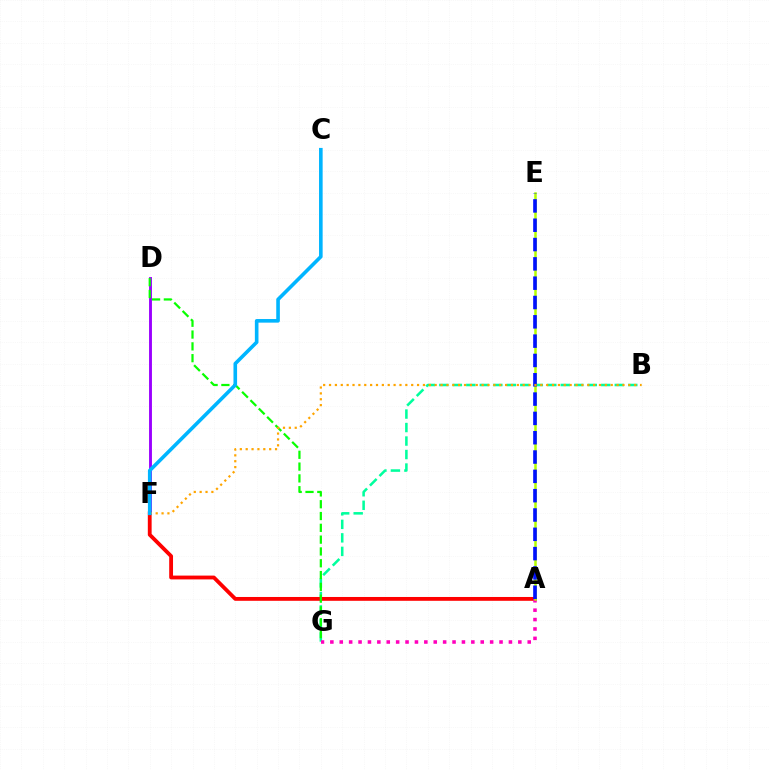{('D', 'F'): [{'color': '#9b00ff', 'line_style': 'solid', 'thickness': 2.08}], ('B', 'G'): [{'color': '#00ff9d', 'line_style': 'dashed', 'thickness': 1.83}], ('A', 'F'): [{'color': '#ff0000', 'line_style': 'solid', 'thickness': 2.75}], ('A', 'G'): [{'color': '#ff00bd', 'line_style': 'dotted', 'thickness': 2.55}], ('A', 'E'): [{'color': '#b3ff00', 'line_style': 'solid', 'thickness': 1.81}, {'color': '#0010ff', 'line_style': 'dashed', 'thickness': 2.62}], ('D', 'G'): [{'color': '#08ff00', 'line_style': 'dashed', 'thickness': 1.6}], ('B', 'F'): [{'color': '#ffa500', 'line_style': 'dotted', 'thickness': 1.59}], ('C', 'F'): [{'color': '#00b5ff', 'line_style': 'solid', 'thickness': 2.6}]}